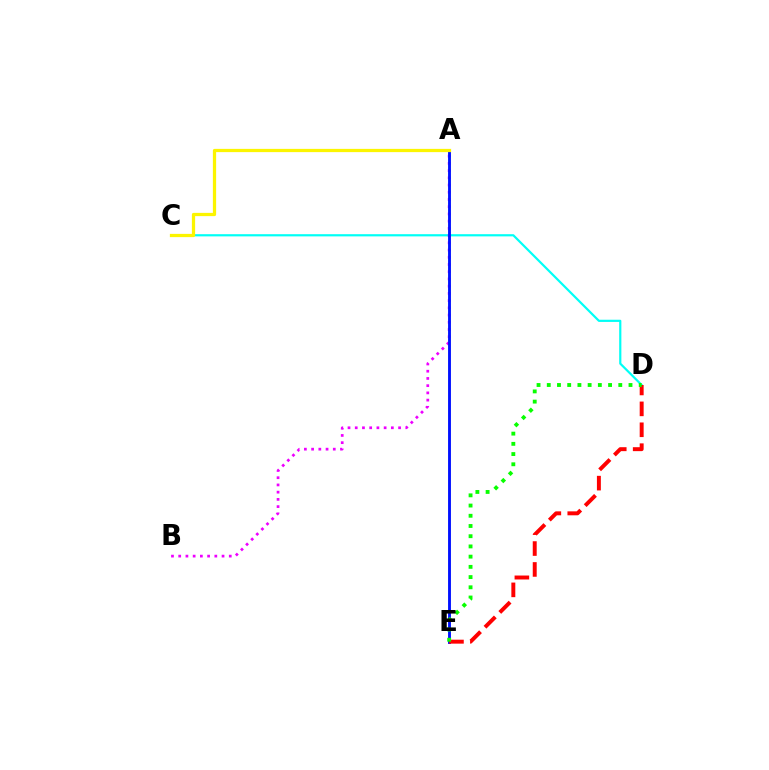{('C', 'D'): [{'color': '#00fff6', 'line_style': 'solid', 'thickness': 1.58}], ('A', 'B'): [{'color': '#ee00ff', 'line_style': 'dotted', 'thickness': 1.96}], ('A', 'E'): [{'color': '#0010ff', 'line_style': 'solid', 'thickness': 2.07}], ('D', 'E'): [{'color': '#ff0000', 'line_style': 'dashed', 'thickness': 2.84}, {'color': '#08ff00', 'line_style': 'dotted', 'thickness': 2.78}], ('A', 'C'): [{'color': '#fcf500', 'line_style': 'solid', 'thickness': 2.33}]}